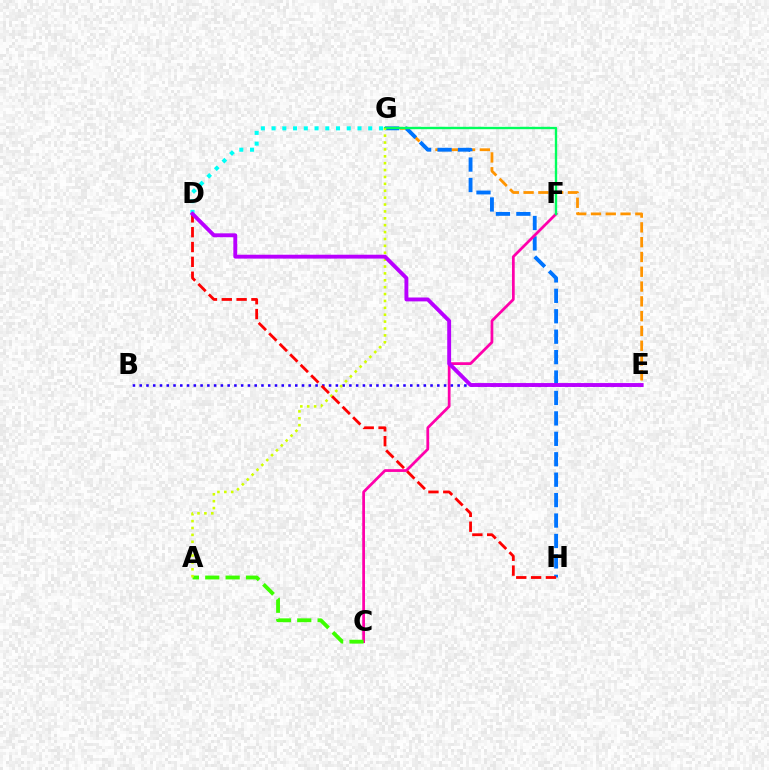{('E', 'G'): [{'color': '#ff9400', 'line_style': 'dashed', 'thickness': 2.01}], ('G', 'H'): [{'color': '#0074ff', 'line_style': 'dashed', 'thickness': 2.78}], ('C', 'F'): [{'color': '#ff00ac', 'line_style': 'solid', 'thickness': 1.98}], ('D', 'G'): [{'color': '#00fff6', 'line_style': 'dotted', 'thickness': 2.92}], ('F', 'G'): [{'color': '#00ff5c', 'line_style': 'solid', 'thickness': 1.7}], ('B', 'E'): [{'color': '#2500ff', 'line_style': 'dotted', 'thickness': 1.84}], ('A', 'C'): [{'color': '#3dff00', 'line_style': 'dashed', 'thickness': 2.77}], ('A', 'G'): [{'color': '#d1ff00', 'line_style': 'dotted', 'thickness': 1.87}], ('D', 'H'): [{'color': '#ff0000', 'line_style': 'dashed', 'thickness': 2.01}], ('D', 'E'): [{'color': '#b900ff', 'line_style': 'solid', 'thickness': 2.79}]}